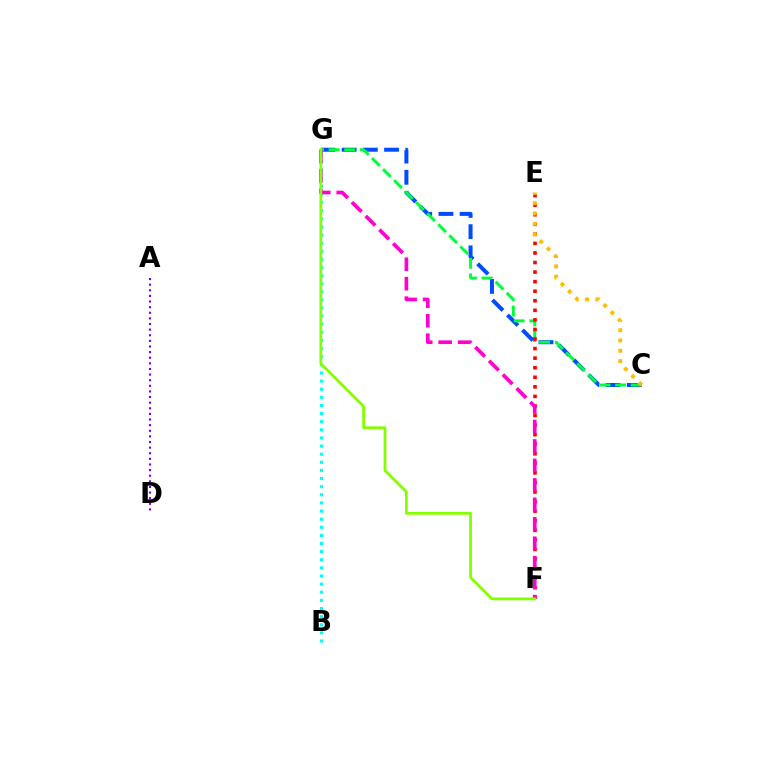{('B', 'G'): [{'color': '#00fff6', 'line_style': 'dotted', 'thickness': 2.21}], ('C', 'G'): [{'color': '#004bff', 'line_style': 'dashed', 'thickness': 2.88}, {'color': '#00ff39', 'line_style': 'dashed', 'thickness': 2.12}], ('A', 'D'): [{'color': '#7200ff', 'line_style': 'dotted', 'thickness': 1.53}], ('E', 'F'): [{'color': '#ff0000', 'line_style': 'dotted', 'thickness': 2.6}], ('F', 'G'): [{'color': '#ff00cf', 'line_style': 'dashed', 'thickness': 2.64}, {'color': '#84ff00', 'line_style': 'solid', 'thickness': 2.0}], ('C', 'E'): [{'color': '#ffbd00', 'line_style': 'dotted', 'thickness': 2.8}]}